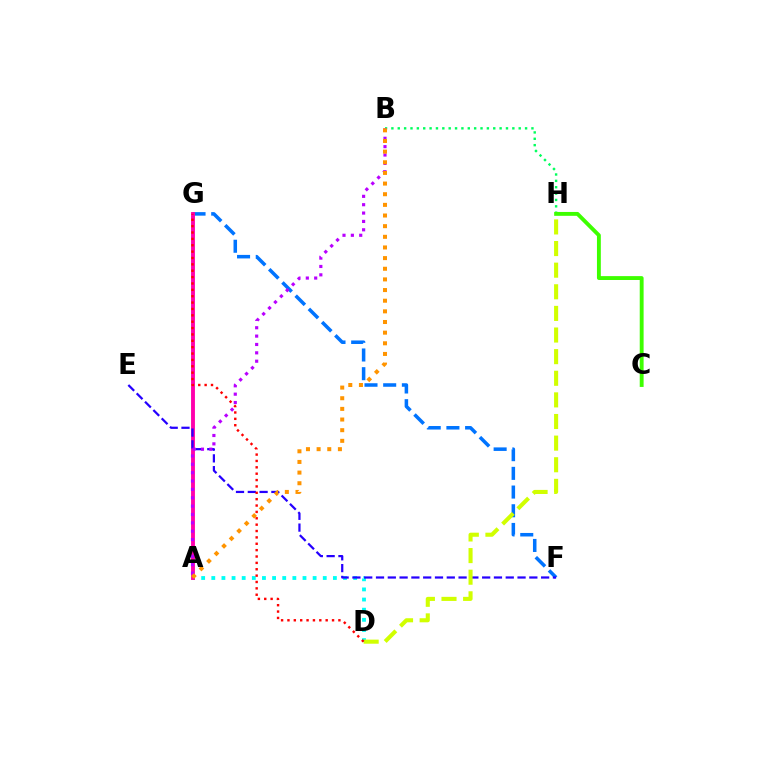{('F', 'G'): [{'color': '#0074ff', 'line_style': 'dashed', 'thickness': 2.54}], ('A', 'D'): [{'color': '#00fff6', 'line_style': 'dotted', 'thickness': 2.75}], ('B', 'H'): [{'color': '#00ff5c', 'line_style': 'dotted', 'thickness': 1.73}], ('A', 'G'): [{'color': '#ff00ac', 'line_style': 'solid', 'thickness': 2.79}], ('C', 'H'): [{'color': '#3dff00', 'line_style': 'solid', 'thickness': 2.79}], ('E', 'F'): [{'color': '#2500ff', 'line_style': 'dashed', 'thickness': 1.6}], ('A', 'B'): [{'color': '#b900ff', 'line_style': 'dotted', 'thickness': 2.27}, {'color': '#ff9400', 'line_style': 'dotted', 'thickness': 2.89}], ('D', 'H'): [{'color': '#d1ff00', 'line_style': 'dashed', 'thickness': 2.94}], ('D', 'G'): [{'color': '#ff0000', 'line_style': 'dotted', 'thickness': 1.73}]}